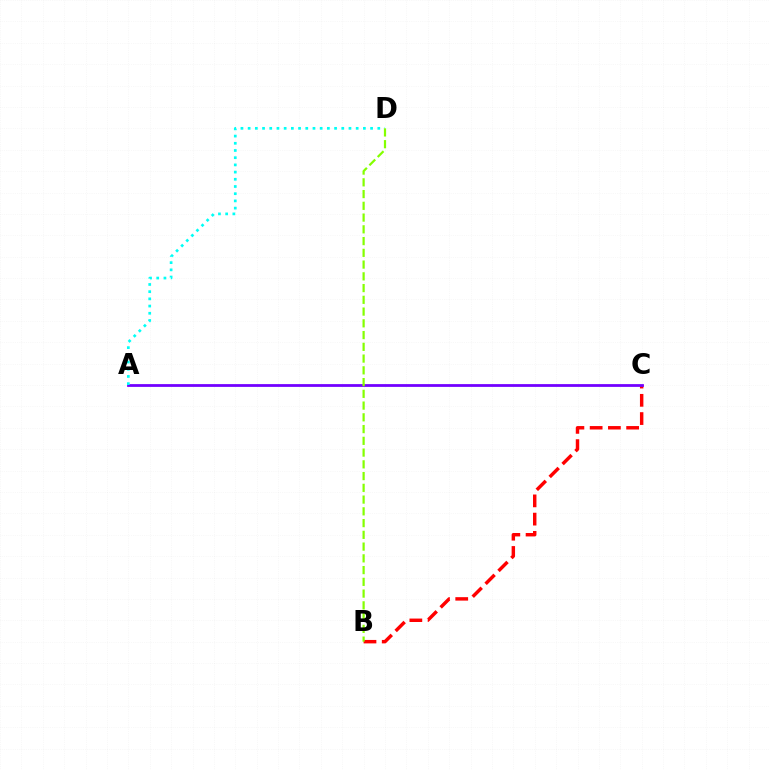{('B', 'C'): [{'color': '#ff0000', 'line_style': 'dashed', 'thickness': 2.48}], ('A', 'C'): [{'color': '#7200ff', 'line_style': 'solid', 'thickness': 2.0}], ('A', 'D'): [{'color': '#00fff6', 'line_style': 'dotted', 'thickness': 1.96}], ('B', 'D'): [{'color': '#84ff00', 'line_style': 'dashed', 'thickness': 1.6}]}